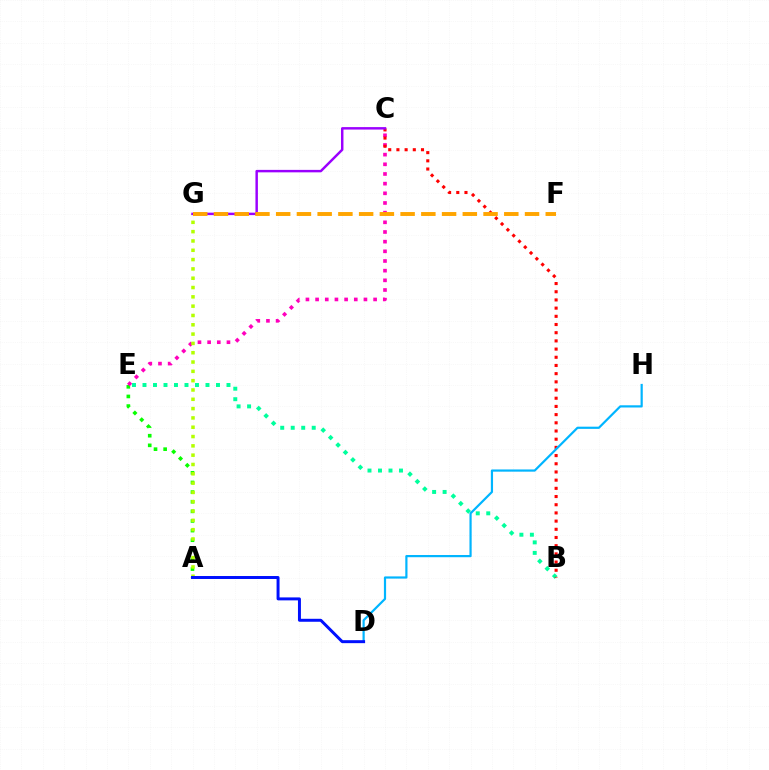{('A', 'E'): [{'color': '#08ff00', 'line_style': 'dotted', 'thickness': 2.62}], ('B', 'E'): [{'color': '#00ff9d', 'line_style': 'dotted', 'thickness': 2.85}], ('C', 'E'): [{'color': '#ff00bd', 'line_style': 'dotted', 'thickness': 2.63}], ('B', 'C'): [{'color': '#ff0000', 'line_style': 'dotted', 'thickness': 2.23}], ('A', 'G'): [{'color': '#b3ff00', 'line_style': 'dotted', 'thickness': 2.53}], ('D', 'H'): [{'color': '#00b5ff', 'line_style': 'solid', 'thickness': 1.58}], ('C', 'G'): [{'color': '#9b00ff', 'line_style': 'solid', 'thickness': 1.77}], ('F', 'G'): [{'color': '#ffa500', 'line_style': 'dashed', 'thickness': 2.82}], ('A', 'D'): [{'color': '#0010ff', 'line_style': 'solid', 'thickness': 2.14}]}